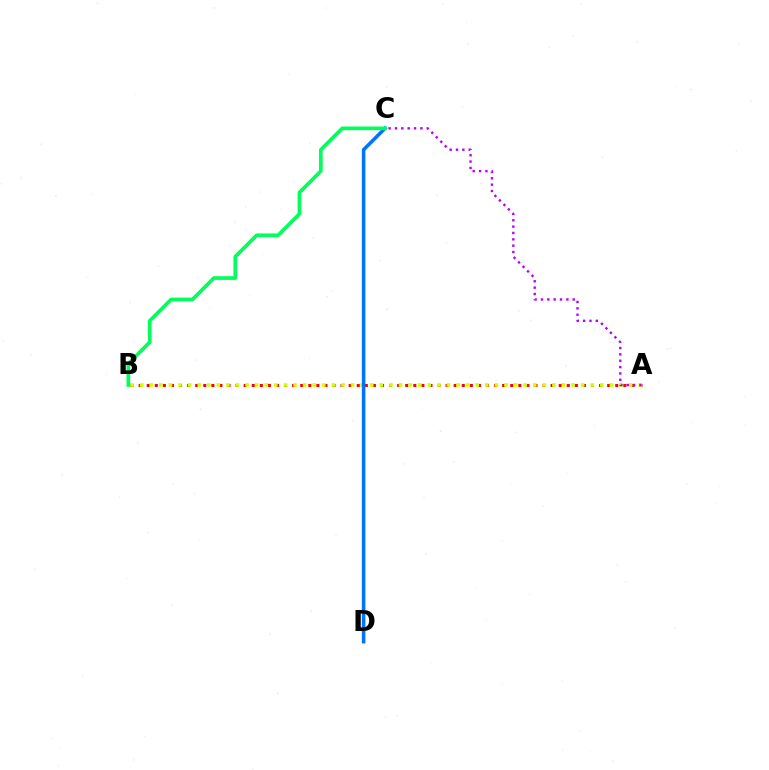{('A', 'B'): [{'color': '#ff0000', 'line_style': 'dotted', 'thickness': 2.19}, {'color': '#d1ff00', 'line_style': 'dotted', 'thickness': 2.6}], ('C', 'D'): [{'color': '#0074ff', 'line_style': 'solid', 'thickness': 2.55}], ('A', 'C'): [{'color': '#b900ff', 'line_style': 'dotted', 'thickness': 1.73}], ('B', 'C'): [{'color': '#00ff5c', 'line_style': 'solid', 'thickness': 2.65}]}